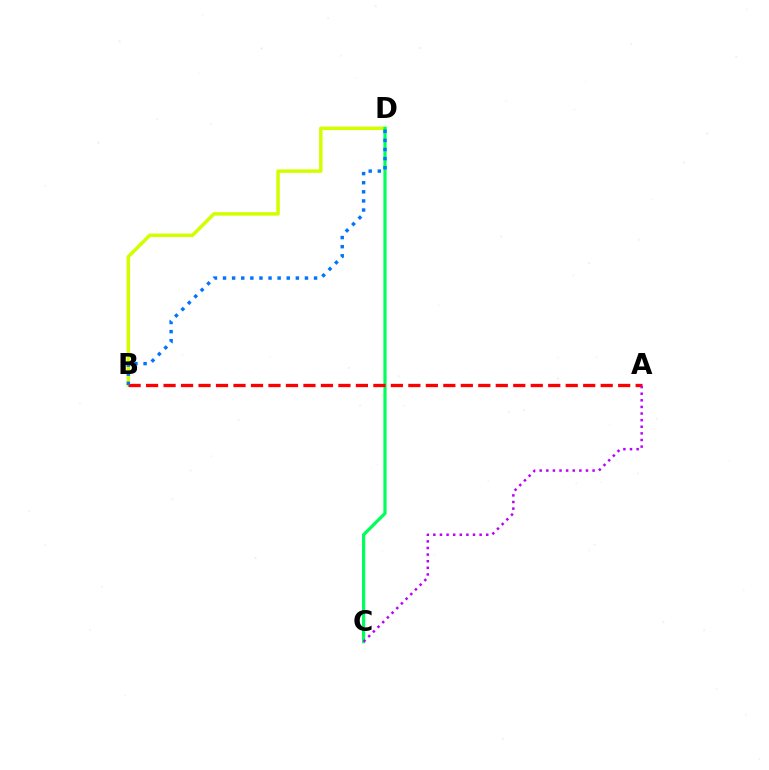{('B', 'D'): [{'color': '#d1ff00', 'line_style': 'solid', 'thickness': 2.52}, {'color': '#0074ff', 'line_style': 'dotted', 'thickness': 2.47}], ('C', 'D'): [{'color': '#00ff5c', 'line_style': 'solid', 'thickness': 2.32}], ('A', 'B'): [{'color': '#ff0000', 'line_style': 'dashed', 'thickness': 2.38}], ('A', 'C'): [{'color': '#b900ff', 'line_style': 'dotted', 'thickness': 1.8}]}